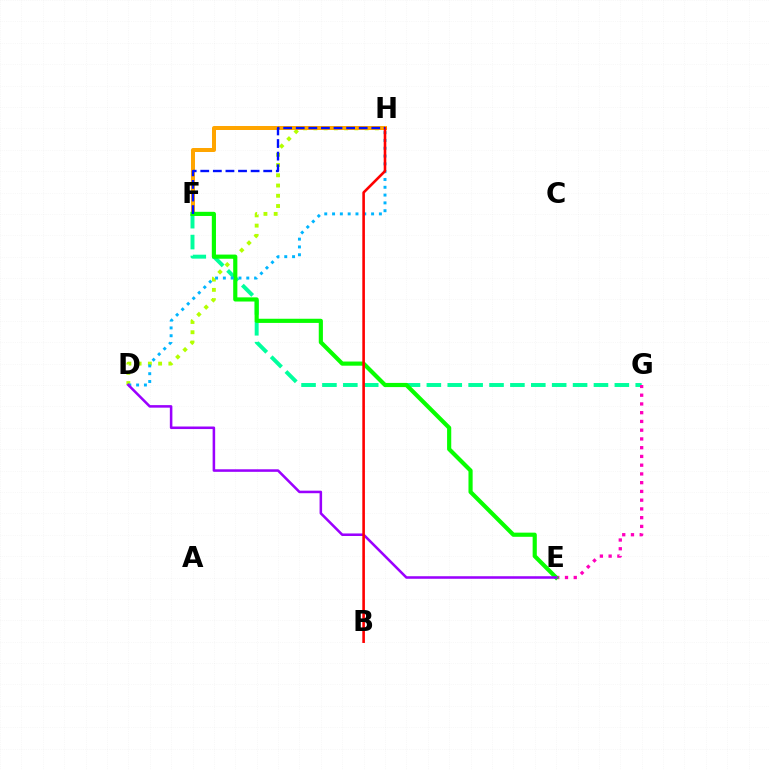{('D', 'H'): [{'color': '#b3ff00', 'line_style': 'dotted', 'thickness': 2.78}, {'color': '#00b5ff', 'line_style': 'dotted', 'thickness': 2.12}], ('F', 'H'): [{'color': '#ffa500', 'line_style': 'solid', 'thickness': 2.88}, {'color': '#0010ff', 'line_style': 'dashed', 'thickness': 1.71}], ('F', 'G'): [{'color': '#00ff9d', 'line_style': 'dashed', 'thickness': 2.84}], ('E', 'G'): [{'color': '#ff00bd', 'line_style': 'dotted', 'thickness': 2.38}], ('E', 'F'): [{'color': '#08ff00', 'line_style': 'solid', 'thickness': 3.0}], ('D', 'E'): [{'color': '#9b00ff', 'line_style': 'solid', 'thickness': 1.83}], ('B', 'H'): [{'color': '#ff0000', 'line_style': 'solid', 'thickness': 1.88}]}